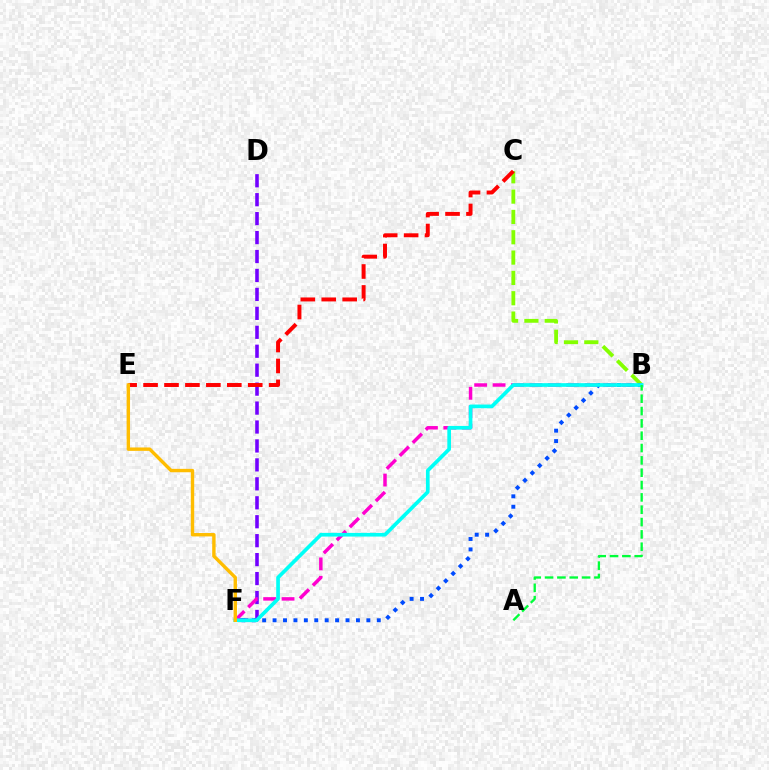{('B', 'C'): [{'color': '#84ff00', 'line_style': 'dashed', 'thickness': 2.76}], ('D', 'F'): [{'color': '#7200ff', 'line_style': 'dashed', 'thickness': 2.57}], ('B', 'F'): [{'color': '#004bff', 'line_style': 'dotted', 'thickness': 2.83}, {'color': '#ff00cf', 'line_style': 'dashed', 'thickness': 2.5}, {'color': '#00fff6', 'line_style': 'solid', 'thickness': 2.65}], ('A', 'B'): [{'color': '#00ff39', 'line_style': 'dashed', 'thickness': 1.68}], ('C', 'E'): [{'color': '#ff0000', 'line_style': 'dashed', 'thickness': 2.84}], ('E', 'F'): [{'color': '#ffbd00', 'line_style': 'solid', 'thickness': 2.45}]}